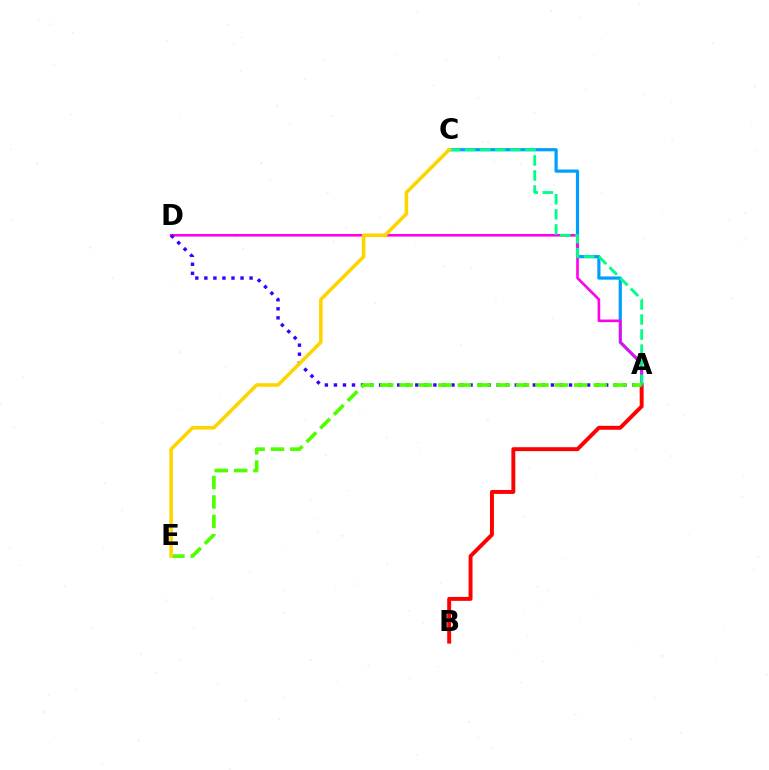{('A', 'B'): [{'color': '#ff0000', 'line_style': 'solid', 'thickness': 2.82}], ('A', 'C'): [{'color': '#009eff', 'line_style': 'solid', 'thickness': 2.3}, {'color': '#00ff86', 'line_style': 'dashed', 'thickness': 2.05}], ('A', 'D'): [{'color': '#ff00ed', 'line_style': 'solid', 'thickness': 1.89}, {'color': '#3700ff', 'line_style': 'dotted', 'thickness': 2.46}], ('A', 'E'): [{'color': '#4fff00', 'line_style': 'dashed', 'thickness': 2.64}], ('C', 'E'): [{'color': '#ffd500', 'line_style': 'solid', 'thickness': 2.58}]}